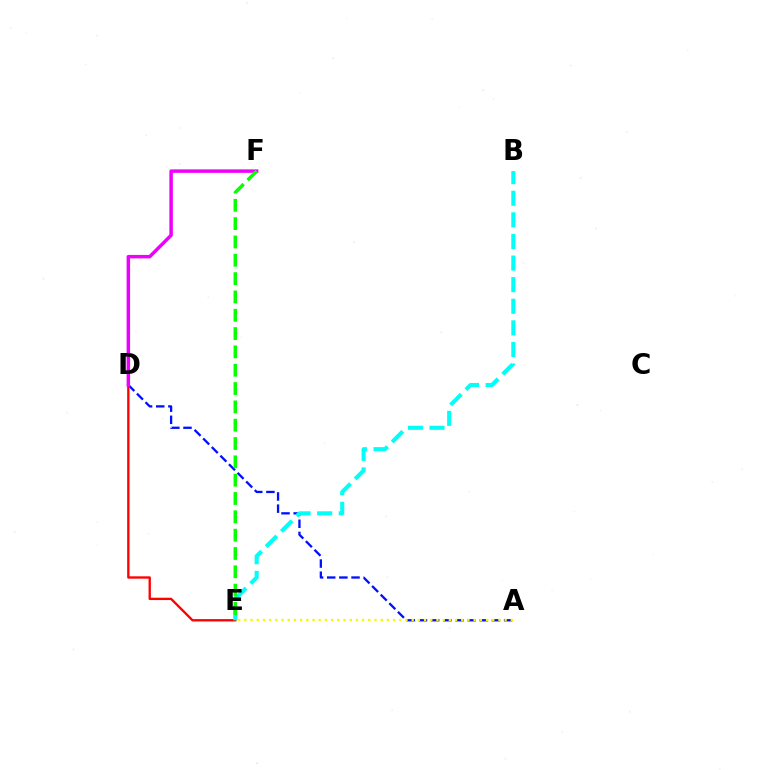{('A', 'D'): [{'color': '#0010ff', 'line_style': 'dashed', 'thickness': 1.65}], ('D', 'E'): [{'color': '#ff0000', 'line_style': 'solid', 'thickness': 1.68}], ('D', 'F'): [{'color': '#ee00ff', 'line_style': 'solid', 'thickness': 2.5}], ('B', 'E'): [{'color': '#00fff6', 'line_style': 'dashed', 'thickness': 2.93}], ('E', 'F'): [{'color': '#08ff00', 'line_style': 'dashed', 'thickness': 2.49}], ('A', 'E'): [{'color': '#fcf500', 'line_style': 'dotted', 'thickness': 1.68}]}